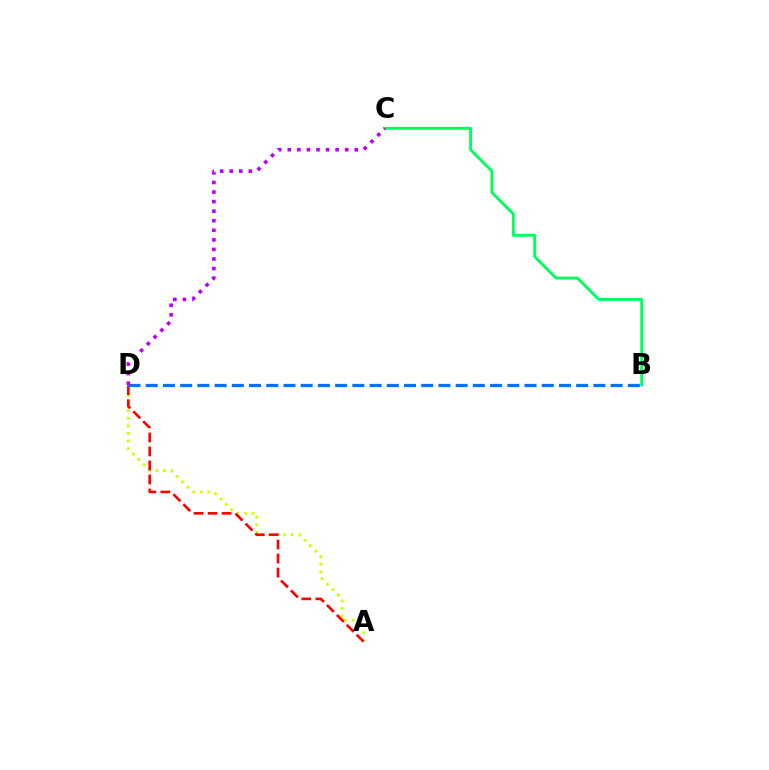{('A', 'D'): [{'color': '#d1ff00', 'line_style': 'dotted', 'thickness': 2.06}, {'color': '#ff0000', 'line_style': 'dashed', 'thickness': 1.91}], ('B', 'C'): [{'color': '#00ff5c', 'line_style': 'solid', 'thickness': 2.08}], ('B', 'D'): [{'color': '#0074ff', 'line_style': 'dashed', 'thickness': 2.34}], ('C', 'D'): [{'color': '#b900ff', 'line_style': 'dotted', 'thickness': 2.6}]}